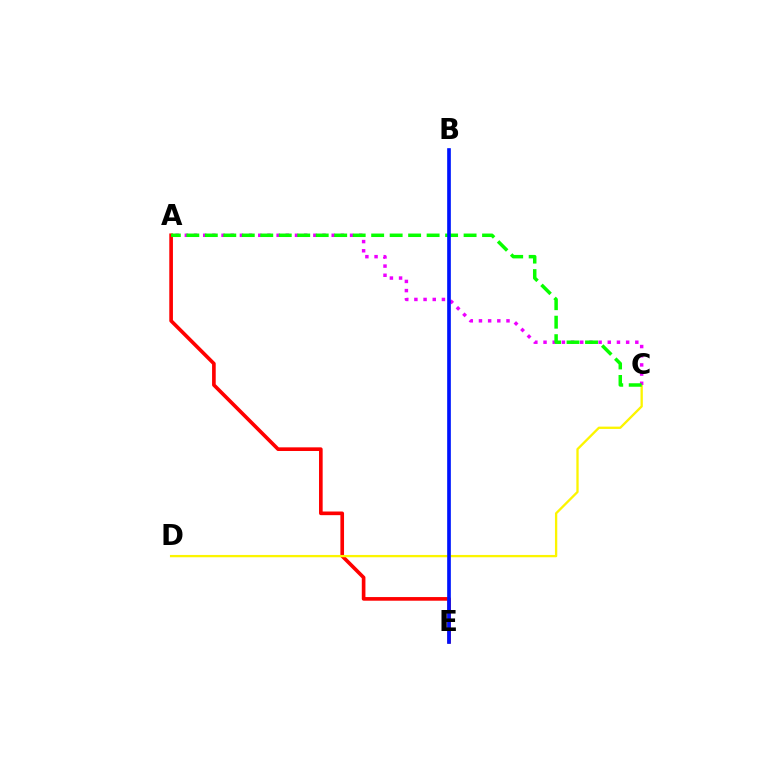{('A', 'E'): [{'color': '#ff0000', 'line_style': 'solid', 'thickness': 2.62}], ('B', 'E'): [{'color': '#00fff6', 'line_style': 'solid', 'thickness': 1.74}, {'color': '#0010ff', 'line_style': 'solid', 'thickness': 2.62}], ('C', 'D'): [{'color': '#fcf500', 'line_style': 'solid', 'thickness': 1.67}], ('A', 'C'): [{'color': '#ee00ff', 'line_style': 'dotted', 'thickness': 2.49}, {'color': '#08ff00', 'line_style': 'dashed', 'thickness': 2.51}]}